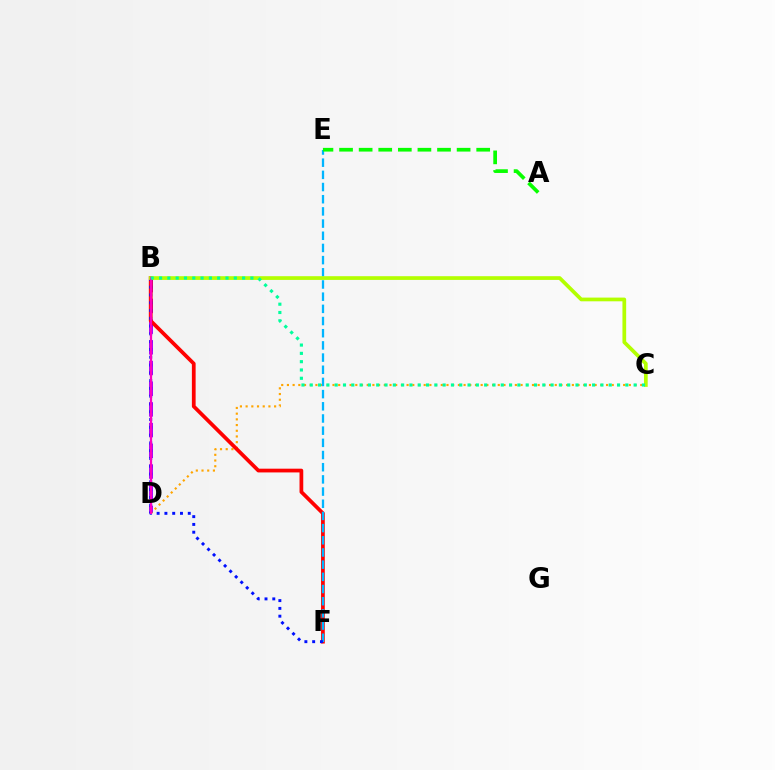{('B', 'D'): [{'color': '#9b00ff', 'line_style': 'dashed', 'thickness': 2.81}, {'color': '#ff00bd', 'line_style': 'solid', 'thickness': 1.63}], ('C', 'D'): [{'color': '#ffa500', 'line_style': 'dotted', 'thickness': 1.55}], ('B', 'F'): [{'color': '#ff0000', 'line_style': 'solid', 'thickness': 2.69}, {'color': '#0010ff', 'line_style': 'dotted', 'thickness': 2.12}], ('E', 'F'): [{'color': '#00b5ff', 'line_style': 'dashed', 'thickness': 1.65}], ('A', 'E'): [{'color': '#08ff00', 'line_style': 'dashed', 'thickness': 2.66}], ('B', 'C'): [{'color': '#b3ff00', 'line_style': 'solid', 'thickness': 2.68}, {'color': '#00ff9d', 'line_style': 'dotted', 'thickness': 2.26}]}